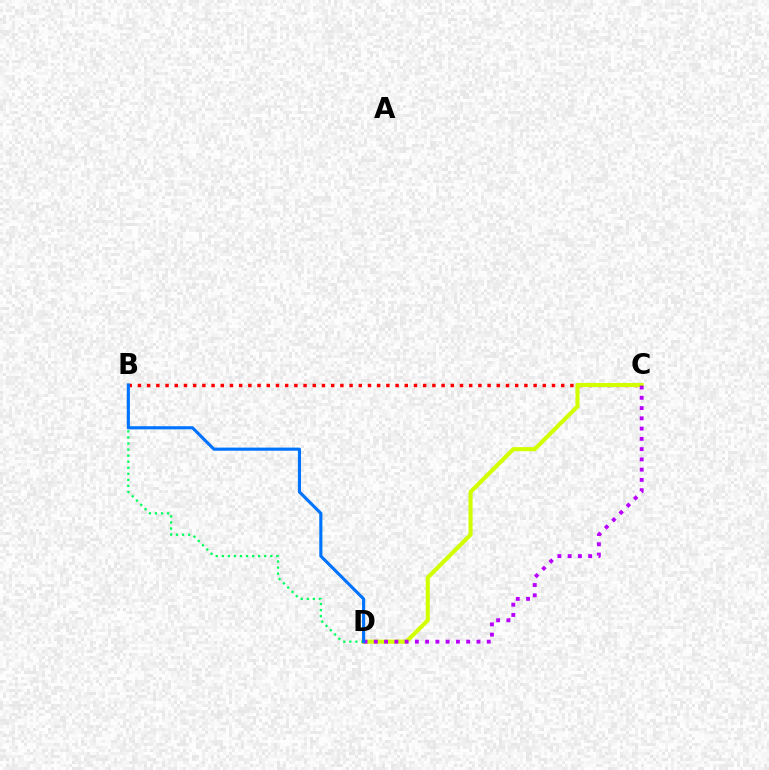{('B', 'C'): [{'color': '#ff0000', 'line_style': 'dotted', 'thickness': 2.5}], ('C', 'D'): [{'color': '#d1ff00', 'line_style': 'solid', 'thickness': 2.95}, {'color': '#b900ff', 'line_style': 'dotted', 'thickness': 2.79}], ('B', 'D'): [{'color': '#00ff5c', 'line_style': 'dotted', 'thickness': 1.65}, {'color': '#0074ff', 'line_style': 'solid', 'thickness': 2.24}]}